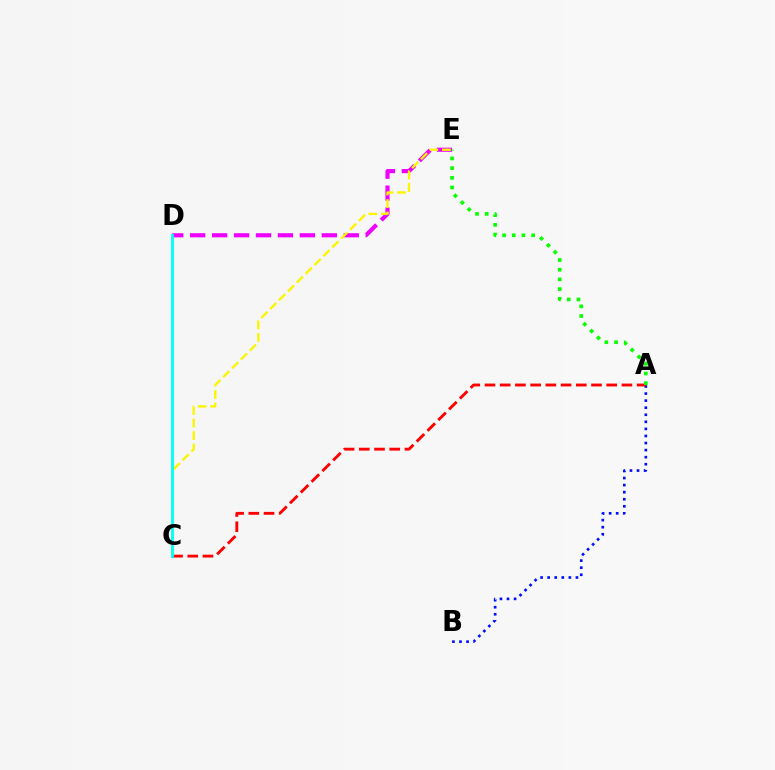{('A', 'B'): [{'color': '#0010ff', 'line_style': 'dotted', 'thickness': 1.92}], ('D', 'E'): [{'color': '#ee00ff', 'line_style': 'dashed', 'thickness': 2.98}], ('C', 'E'): [{'color': '#fcf500', 'line_style': 'dashed', 'thickness': 1.7}], ('A', 'C'): [{'color': '#ff0000', 'line_style': 'dashed', 'thickness': 2.07}], ('C', 'D'): [{'color': '#00fff6', 'line_style': 'solid', 'thickness': 2.05}], ('A', 'E'): [{'color': '#08ff00', 'line_style': 'dotted', 'thickness': 2.63}]}